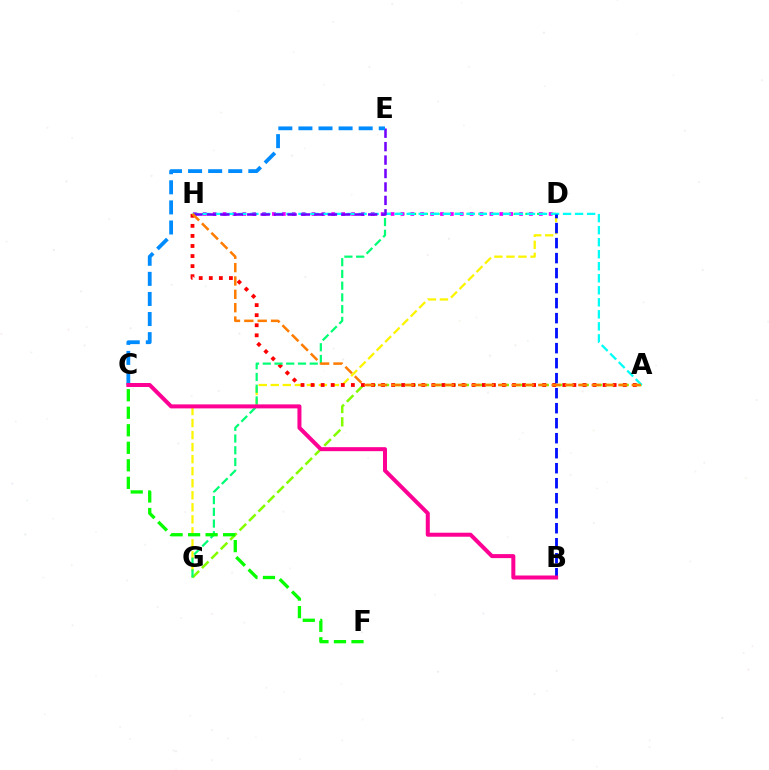{('D', 'G'): [{'color': '#fcf500', 'line_style': 'dashed', 'thickness': 1.63}, {'color': '#00ff74', 'line_style': 'dashed', 'thickness': 1.59}], ('A', 'G'): [{'color': '#84ff00', 'line_style': 'dashed', 'thickness': 1.81}], ('A', 'H'): [{'color': '#ff0000', 'line_style': 'dotted', 'thickness': 2.74}, {'color': '#00fff6', 'line_style': 'dashed', 'thickness': 1.63}, {'color': '#ff7c00', 'line_style': 'dashed', 'thickness': 1.81}], ('D', 'H'): [{'color': '#ee00ff', 'line_style': 'dotted', 'thickness': 2.69}], ('B', 'D'): [{'color': '#0010ff', 'line_style': 'dashed', 'thickness': 2.04}], ('E', 'H'): [{'color': '#7200ff', 'line_style': 'dashed', 'thickness': 1.83}], ('C', 'F'): [{'color': '#08ff00', 'line_style': 'dashed', 'thickness': 2.38}], ('C', 'E'): [{'color': '#008cff', 'line_style': 'dashed', 'thickness': 2.73}], ('B', 'C'): [{'color': '#ff0094', 'line_style': 'solid', 'thickness': 2.88}]}